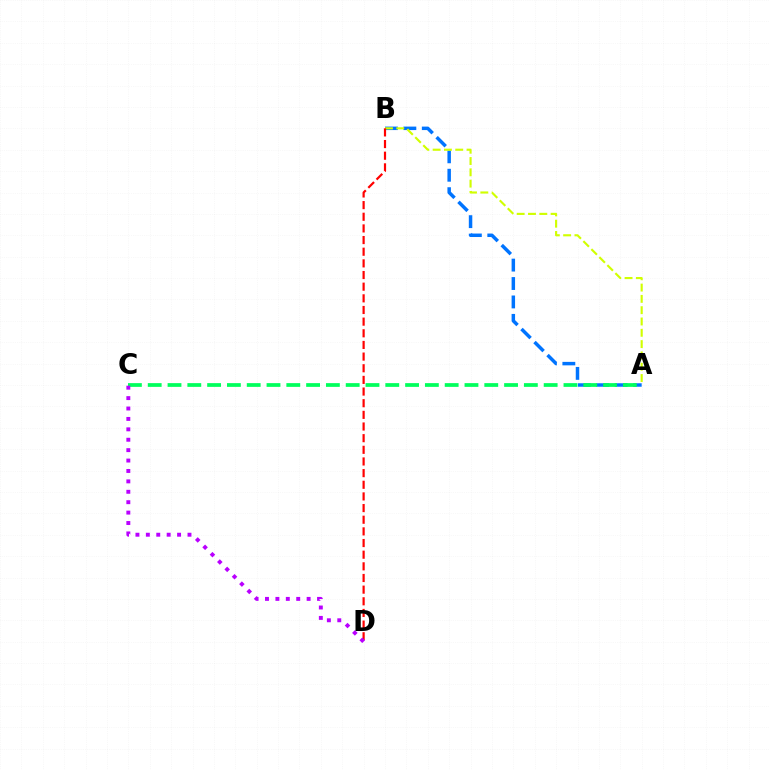{('A', 'B'): [{'color': '#0074ff', 'line_style': 'dashed', 'thickness': 2.5}, {'color': '#d1ff00', 'line_style': 'dashed', 'thickness': 1.54}], ('A', 'C'): [{'color': '#00ff5c', 'line_style': 'dashed', 'thickness': 2.69}], ('B', 'D'): [{'color': '#ff0000', 'line_style': 'dashed', 'thickness': 1.58}], ('C', 'D'): [{'color': '#b900ff', 'line_style': 'dotted', 'thickness': 2.83}]}